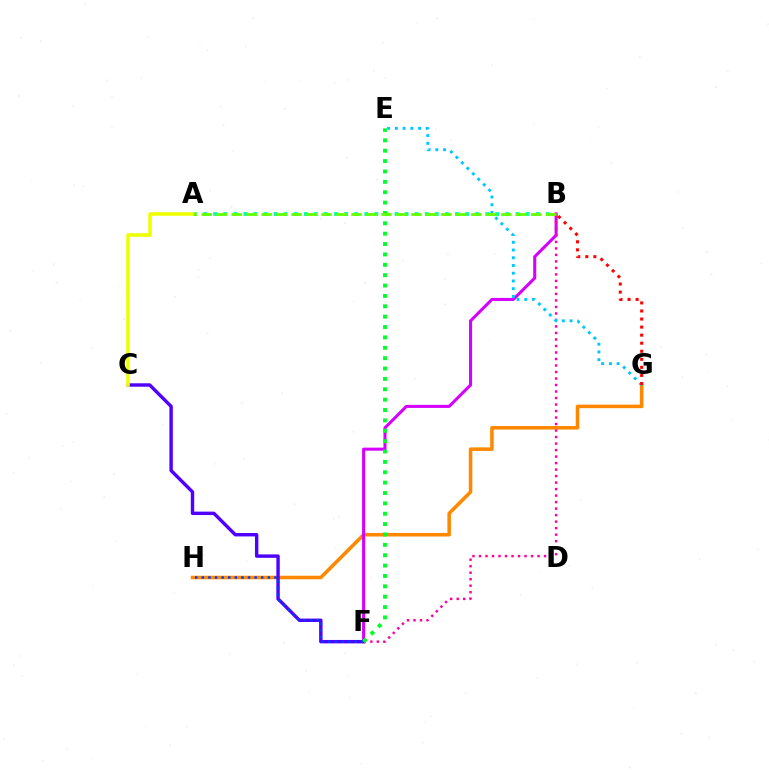{('G', 'H'): [{'color': '#ff8800', 'line_style': 'solid', 'thickness': 2.55}], ('B', 'F'): [{'color': '#d600ff', 'line_style': 'solid', 'thickness': 2.2}, {'color': '#ff00a0', 'line_style': 'dotted', 'thickness': 1.77}], ('A', 'B'): [{'color': '#00ffaf', 'line_style': 'dotted', 'thickness': 2.74}, {'color': '#66ff00', 'line_style': 'dashed', 'thickness': 2.03}], ('C', 'F'): [{'color': '#4f00ff', 'line_style': 'solid', 'thickness': 2.46}], ('E', 'G'): [{'color': '#00c7ff', 'line_style': 'dotted', 'thickness': 2.1}], ('F', 'H'): [{'color': '#003fff', 'line_style': 'dotted', 'thickness': 1.79}], ('E', 'F'): [{'color': '#00ff27', 'line_style': 'dotted', 'thickness': 2.82}], ('A', 'C'): [{'color': '#eeff00', 'line_style': 'solid', 'thickness': 2.55}], ('B', 'G'): [{'color': '#ff0000', 'line_style': 'dotted', 'thickness': 2.19}]}